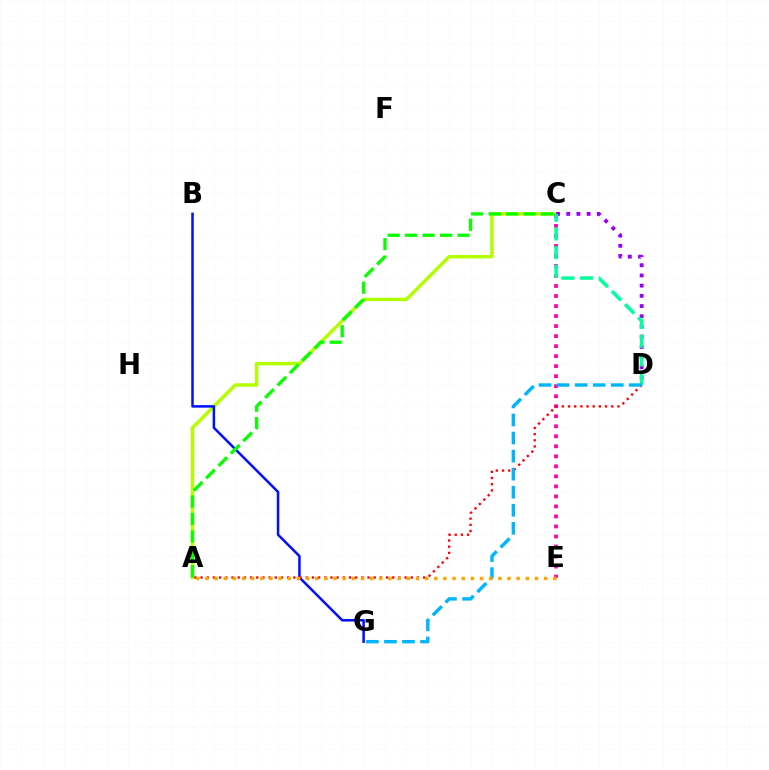{('A', 'C'): [{'color': '#b3ff00', 'line_style': 'solid', 'thickness': 2.48}, {'color': '#08ff00', 'line_style': 'dashed', 'thickness': 2.37}], ('C', 'D'): [{'color': '#9b00ff', 'line_style': 'dotted', 'thickness': 2.77}, {'color': '#00ff9d', 'line_style': 'dashed', 'thickness': 2.53}], ('C', 'E'): [{'color': '#ff00bd', 'line_style': 'dotted', 'thickness': 2.72}], ('B', 'G'): [{'color': '#0010ff', 'line_style': 'solid', 'thickness': 1.81}], ('A', 'D'): [{'color': '#ff0000', 'line_style': 'dotted', 'thickness': 1.68}], ('D', 'G'): [{'color': '#00b5ff', 'line_style': 'dashed', 'thickness': 2.45}], ('A', 'E'): [{'color': '#ffa500', 'line_style': 'dotted', 'thickness': 2.49}]}